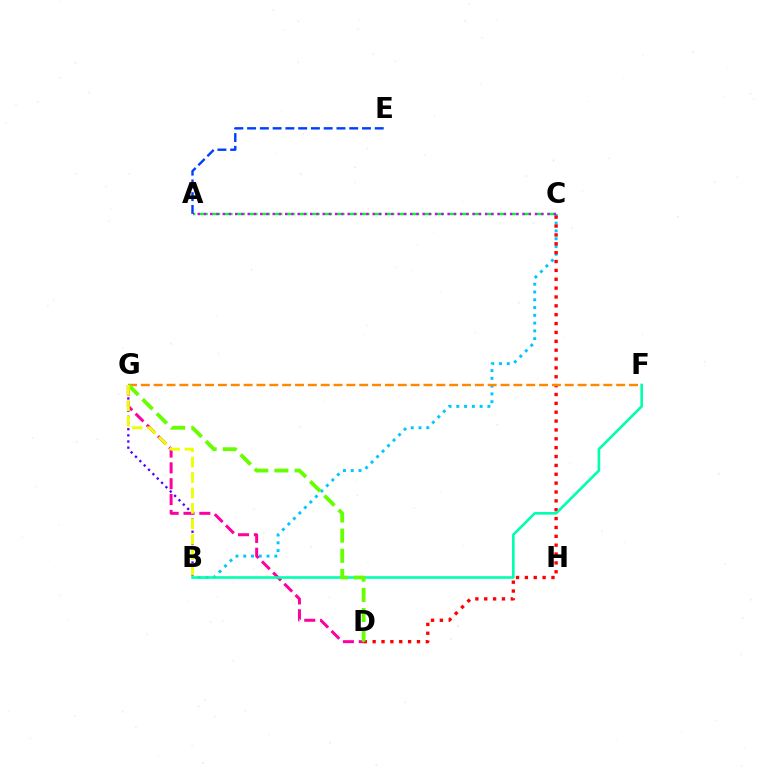{('B', 'G'): [{'color': '#4f00ff', 'line_style': 'dotted', 'thickness': 1.67}, {'color': '#eeff00', 'line_style': 'dashed', 'thickness': 2.09}], ('B', 'C'): [{'color': '#00c7ff', 'line_style': 'dotted', 'thickness': 2.11}], ('A', 'C'): [{'color': '#00ff27', 'line_style': 'dashed', 'thickness': 1.69}, {'color': '#d600ff', 'line_style': 'dotted', 'thickness': 1.7}], ('D', 'G'): [{'color': '#ff00a0', 'line_style': 'dashed', 'thickness': 2.15}, {'color': '#66ff00', 'line_style': 'dashed', 'thickness': 2.74}], ('C', 'D'): [{'color': '#ff0000', 'line_style': 'dotted', 'thickness': 2.41}], ('B', 'F'): [{'color': '#00ffaf', 'line_style': 'solid', 'thickness': 1.89}], ('F', 'G'): [{'color': '#ff8800', 'line_style': 'dashed', 'thickness': 1.75}], ('A', 'E'): [{'color': '#003fff', 'line_style': 'dashed', 'thickness': 1.73}]}